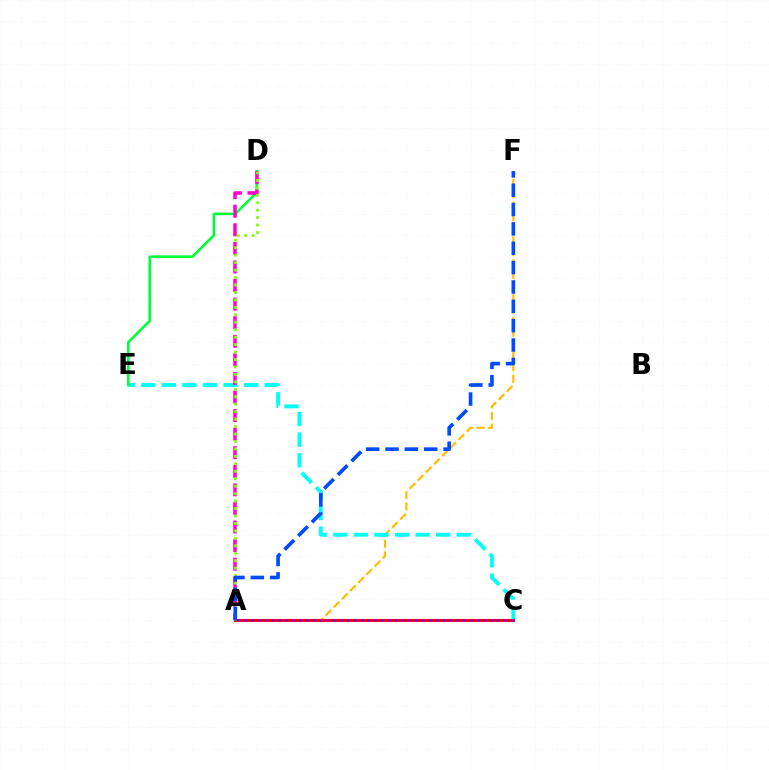{('A', 'F'): [{'color': '#ffbd00', 'line_style': 'dashed', 'thickness': 1.57}, {'color': '#004bff', 'line_style': 'dashed', 'thickness': 2.63}], ('C', 'E'): [{'color': '#00fff6', 'line_style': 'dashed', 'thickness': 2.8}], ('D', 'E'): [{'color': '#00ff39', 'line_style': 'solid', 'thickness': 1.87}], ('A', 'C'): [{'color': '#ff0000', 'line_style': 'solid', 'thickness': 2.2}, {'color': '#7200ff', 'line_style': 'dotted', 'thickness': 1.86}], ('A', 'D'): [{'color': '#ff00cf', 'line_style': 'dashed', 'thickness': 2.52}, {'color': '#84ff00', 'line_style': 'dotted', 'thickness': 2.02}]}